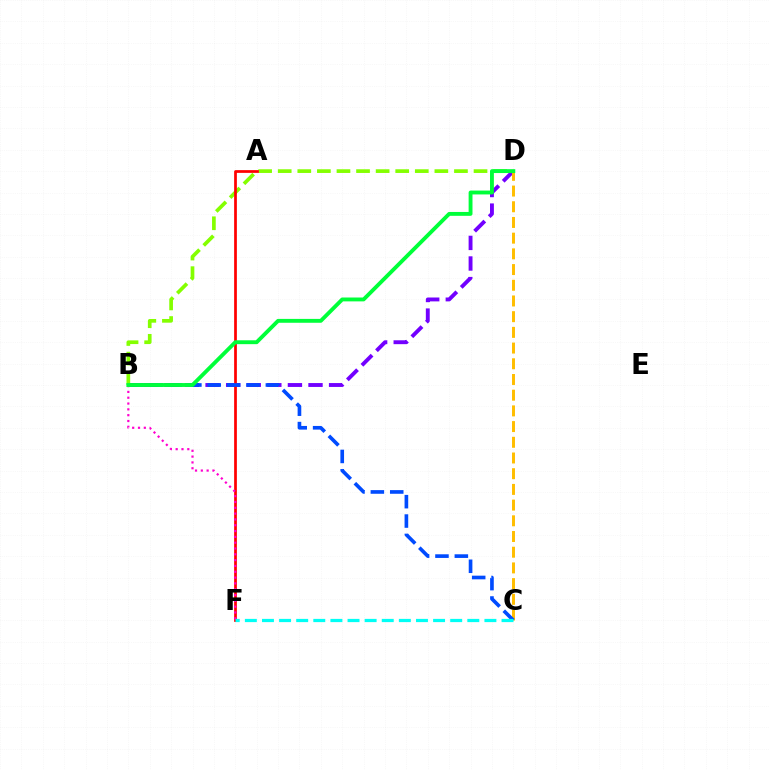{('B', 'D'): [{'color': '#7200ff', 'line_style': 'dashed', 'thickness': 2.8}, {'color': '#84ff00', 'line_style': 'dashed', 'thickness': 2.66}, {'color': '#00ff39', 'line_style': 'solid', 'thickness': 2.79}], ('A', 'F'): [{'color': '#ff0000', 'line_style': 'solid', 'thickness': 1.97}], ('C', 'D'): [{'color': '#ffbd00', 'line_style': 'dashed', 'thickness': 2.13}], ('B', 'C'): [{'color': '#004bff', 'line_style': 'dashed', 'thickness': 2.63}], ('B', 'F'): [{'color': '#ff00cf', 'line_style': 'dotted', 'thickness': 1.58}], ('C', 'F'): [{'color': '#00fff6', 'line_style': 'dashed', 'thickness': 2.32}]}